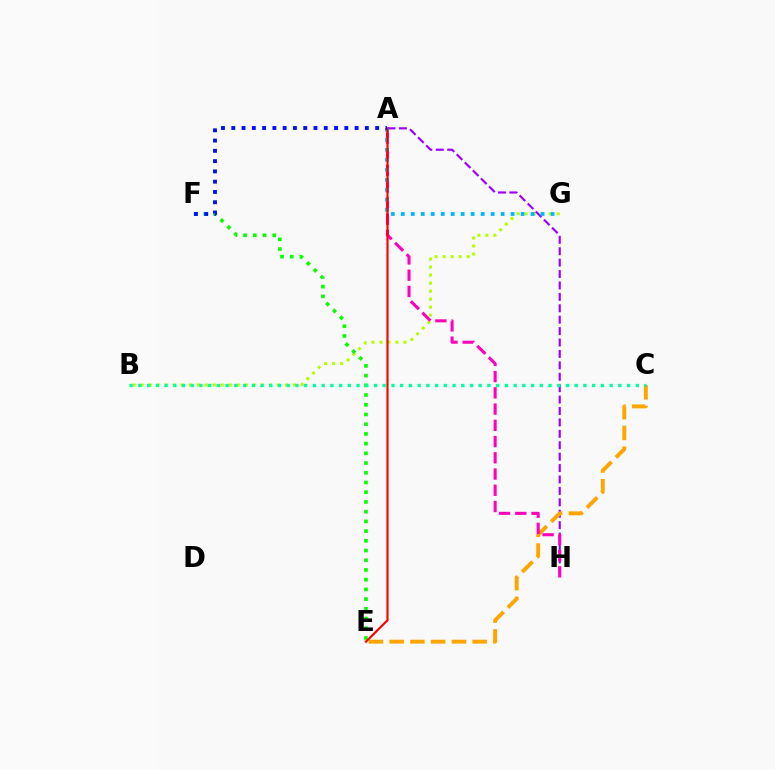{('B', 'G'): [{'color': '#b3ff00', 'line_style': 'dotted', 'thickness': 2.18}], ('A', 'H'): [{'color': '#9b00ff', 'line_style': 'dashed', 'thickness': 1.55}, {'color': '#ff00bd', 'line_style': 'dashed', 'thickness': 2.21}], ('C', 'E'): [{'color': '#ffa500', 'line_style': 'dashed', 'thickness': 2.82}], ('E', 'F'): [{'color': '#08ff00', 'line_style': 'dotted', 'thickness': 2.64}], ('A', 'G'): [{'color': '#00b5ff', 'line_style': 'dotted', 'thickness': 2.71}], ('B', 'C'): [{'color': '#00ff9d', 'line_style': 'dotted', 'thickness': 2.37}], ('A', 'E'): [{'color': '#ff0000', 'line_style': 'solid', 'thickness': 1.55}], ('A', 'F'): [{'color': '#0010ff', 'line_style': 'dotted', 'thickness': 2.79}]}